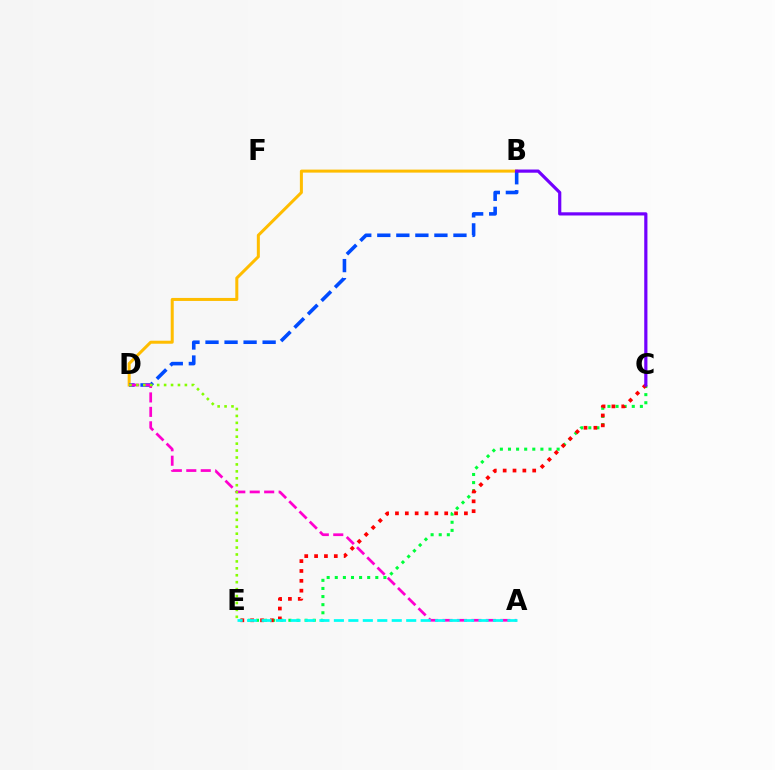{('C', 'E'): [{'color': '#00ff39', 'line_style': 'dotted', 'thickness': 2.2}, {'color': '#ff0000', 'line_style': 'dotted', 'thickness': 2.68}], ('B', 'D'): [{'color': '#ffbd00', 'line_style': 'solid', 'thickness': 2.17}, {'color': '#004bff', 'line_style': 'dashed', 'thickness': 2.59}], ('A', 'D'): [{'color': '#ff00cf', 'line_style': 'dashed', 'thickness': 1.96}], ('B', 'C'): [{'color': '#7200ff', 'line_style': 'solid', 'thickness': 2.3}], ('D', 'E'): [{'color': '#84ff00', 'line_style': 'dotted', 'thickness': 1.88}], ('A', 'E'): [{'color': '#00fff6', 'line_style': 'dashed', 'thickness': 1.96}]}